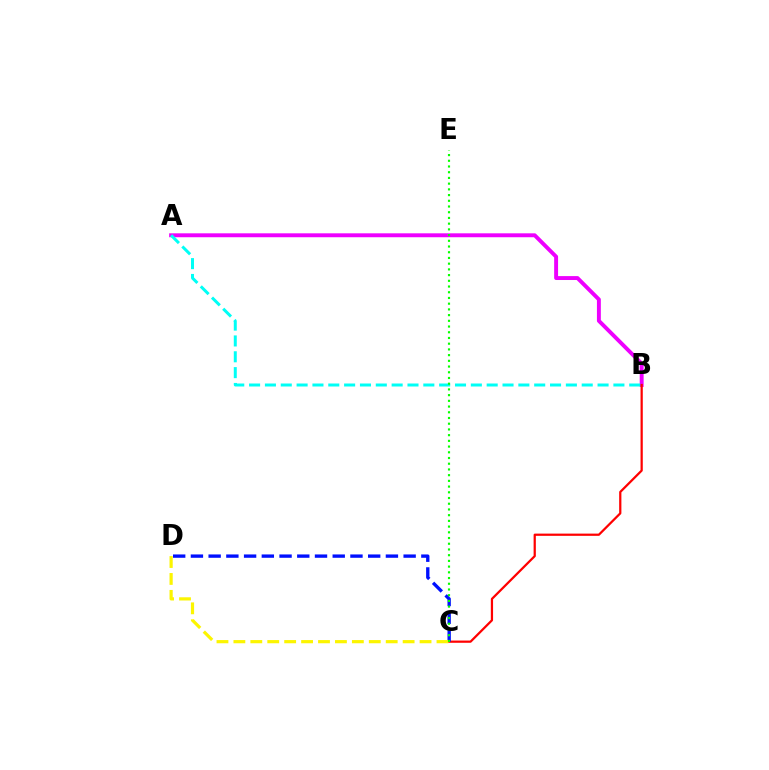{('A', 'B'): [{'color': '#ee00ff', 'line_style': 'solid', 'thickness': 2.82}, {'color': '#00fff6', 'line_style': 'dashed', 'thickness': 2.15}], ('B', 'C'): [{'color': '#ff0000', 'line_style': 'solid', 'thickness': 1.61}], ('C', 'D'): [{'color': '#0010ff', 'line_style': 'dashed', 'thickness': 2.41}, {'color': '#fcf500', 'line_style': 'dashed', 'thickness': 2.3}], ('C', 'E'): [{'color': '#08ff00', 'line_style': 'dotted', 'thickness': 1.55}]}